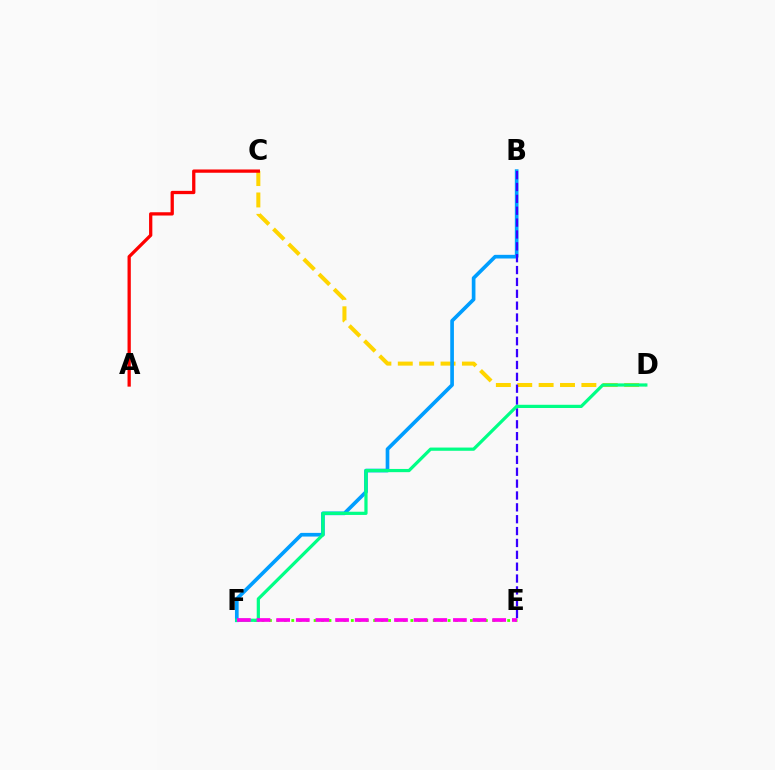{('C', 'D'): [{'color': '#ffd500', 'line_style': 'dashed', 'thickness': 2.9}], ('B', 'F'): [{'color': '#009eff', 'line_style': 'solid', 'thickness': 2.64}], ('A', 'C'): [{'color': '#ff0000', 'line_style': 'solid', 'thickness': 2.36}], ('E', 'F'): [{'color': '#4fff00', 'line_style': 'dotted', 'thickness': 2.02}, {'color': '#ff00ed', 'line_style': 'dashed', 'thickness': 2.67}], ('B', 'E'): [{'color': '#3700ff', 'line_style': 'dashed', 'thickness': 1.61}], ('D', 'F'): [{'color': '#00ff86', 'line_style': 'solid', 'thickness': 2.32}]}